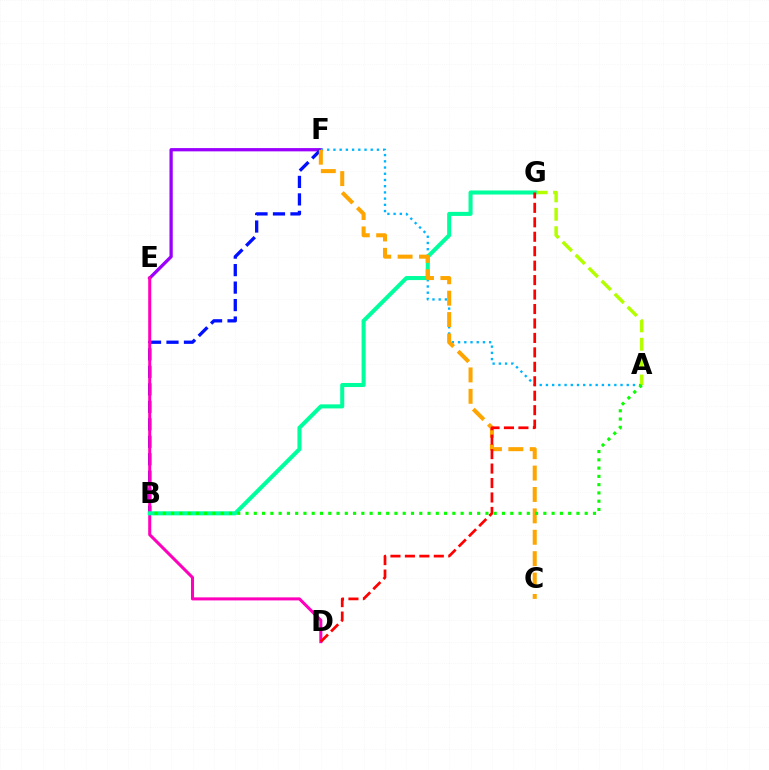{('E', 'F'): [{'color': '#9b00ff', 'line_style': 'solid', 'thickness': 2.35}], ('A', 'F'): [{'color': '#00b5ff', 'line_style': 'dotted', 'thickness': 1.69}], ('A', 'G'): [{'color': '#b3ff00', 'line_style': 'dashed', 'thickness': 2.5}], ('B', 'F'): [{'color': '#0010ff', 'line_style': 'dashed', 'thickness': 2.37}], ('D', 'E'): [{'color': '#ff00bd', 'line_style': 'solid', 'thickness': 2.19}], ('B', 'G'): [{'color': '#00ff9d', 'line_style': 'solid', 'thickness': 2.92}], ('C', 'F'): [{'color': '#ffa500', 'line_style': 'dashed', 'thickness': 2.91}], ('D', 'G'): [{'color': '#ff0000', 'line_style': 'dashed', 'thickness': 1.96}], ('A', 'B'): [{'color': '#08ff00', 'line_style': 'dotted', 'thickness': 2.25}]}